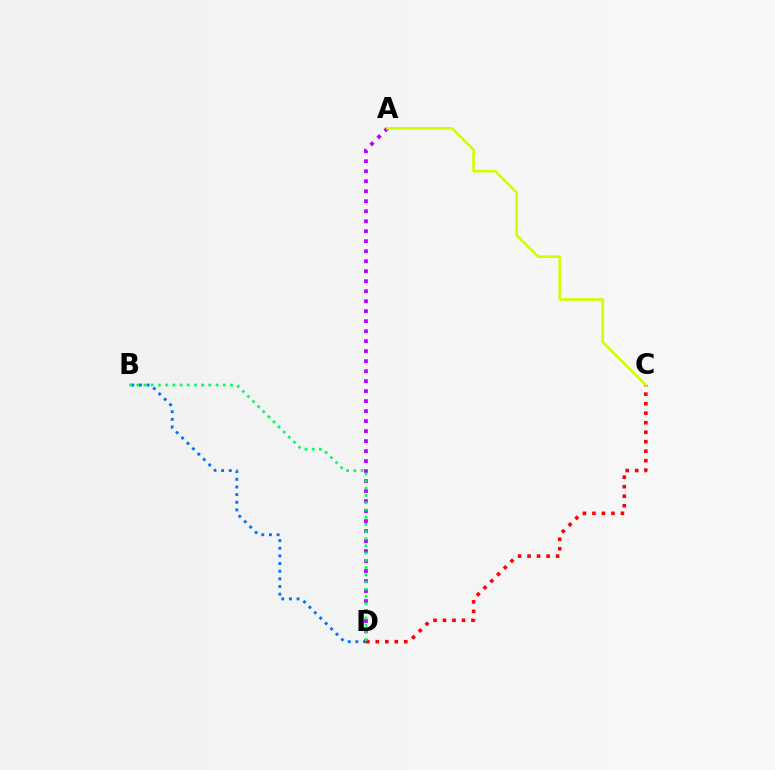{('B', 'D'): [{'color': '#0074ff', 'line_style': 'dotted', 'thickness': 2.08}, {'color': '#00ff5c', 'line_style': 'dotted', 'thickness': 1.96}], ('C', 'D'): [{'color': '#ff0000', 'line_style': 'dotted', 'thickness': 2.58}], ('A', 'D'): [{'color': '#b900ff', 'line_style': 'dotted', 'thickness': 2.72}], ('A', 'C'): [{'color': '#d1ff00', 'line_style': 'solid', 'thickness': 1.91}]}